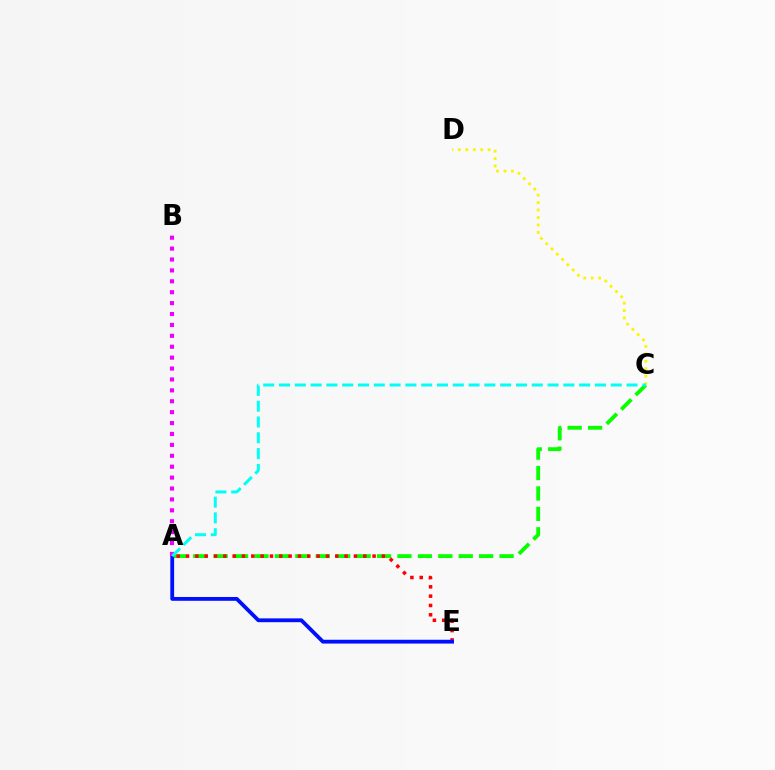{('A', 'C'): [{'color': '#08ff00', 'line_style': 'dashed', 'thickness': 2.77}, {'color': '#00fff6', 'line_style': 'dashed', 'thickness': 2.15}], ('A', 'E'): [{'color': '#ff0000', 'line_style': 'dotted', 'thickness': 2.53}, {'color': '#0010ff', 'line_style': 'solid', 'thickness': 2.75}], ('C', 'D'): [{'color': '#fcf500', 'line_style': 'dotted', 'thickness': 2.02}], ('A', 'B'): [{'color': '#ee00ff', 'line_style': 'dotted', 'thickness': 2.96}]}